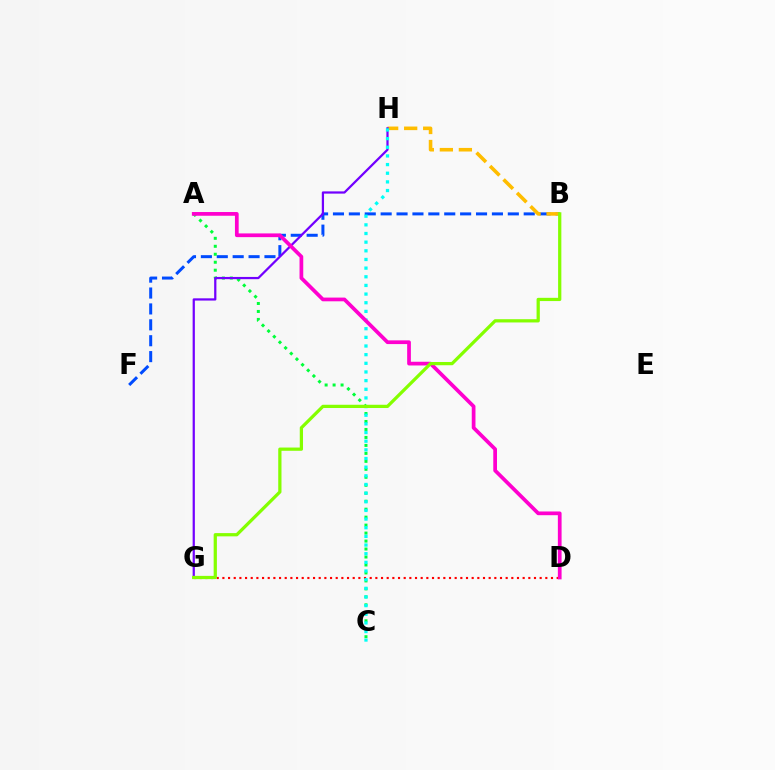{('D', 'G'): [{'color': '#ff0000', 'line_style': 'dotted', 'thickness': 1.54}], ('B', 'F'): [{'color': '#004bff', 'line_style': 'dashed', 'thickness': 2.16}], ('A', 'C'): [{'color': '#00ff39', 'line_style': 'dotted', 'thickness': 2.17}], ('B', 'H'): [{'color': '#ffbd00', 'line_style': 'dashed', 'thickness': 2.58}], ('G', 'H'): [{'color': '#7200ff', 'line_style': 'solid', 'thickness': 1.61}], ('C', 'H'): [{'color': '#00fff6', 'line_style': 'dotted', 'thickness': 2.35}], ('A', 'D'): [{'color': '#ff00cf', 'line_style': 'solid', 'thickness': 2.68}], ('B', 'G'): [{'color': '#84ff00', 'line_style': 'solid', 'thickness': 2.33}]}